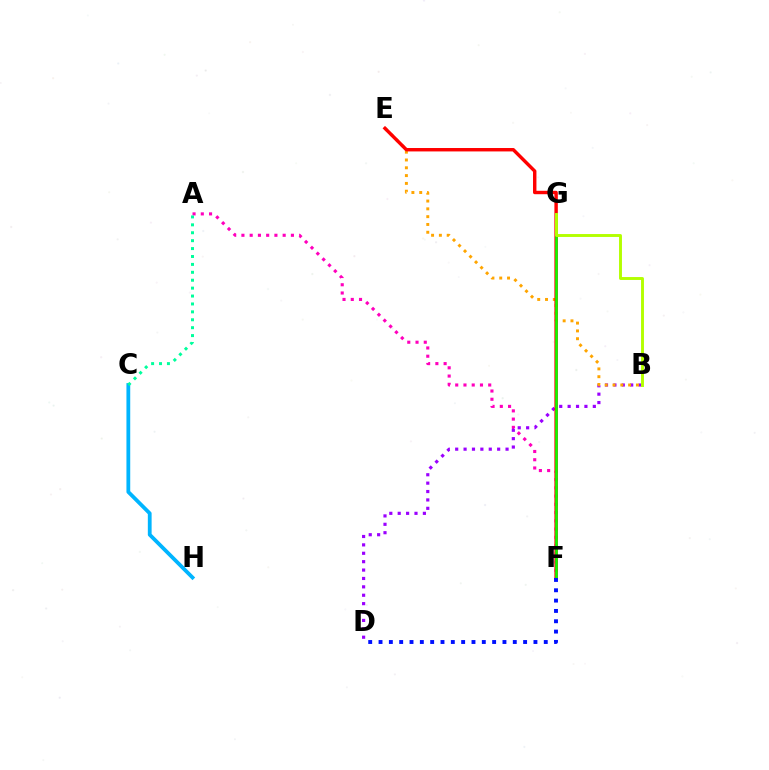{('A', 'F'): [{'color': '#ff00bd', 'line_style': 'dotted', 'thickness': 2.24}], ('B', 'D'): [{'color': '#9b00ff', 'line_style': 'dotted', 'thickness': 2.28}], ('C', 'H'): [{'color': '#00b5ff', 'line_style': 'solid', 'thickness': 2.73}], ('B', 'E'): [{'color': '#ffa500', 'line_style': 'dotted', 'thickness': 2.12}], ('E', 'F'): [{'color': '#ff0000', 'line_style': 'solid', 'thickness': 2.46}], ('F', 'G'): [{'color': '#08ff00', 'line_style': 'solid', 'thickness': 1.82}], ('A', 'C'): [{'color': '#00ff9d', 'line_style': 'dotted', 'thickness': 2.15}], ('D', 'F'): [{'color': '#0010ff', 'line_style': 'dotted', 'thickness': 2.81}], ('B', 'G'): [{'color': '#b3ff00', 'line_style': 'solid', 'thickness': 2.1}]}